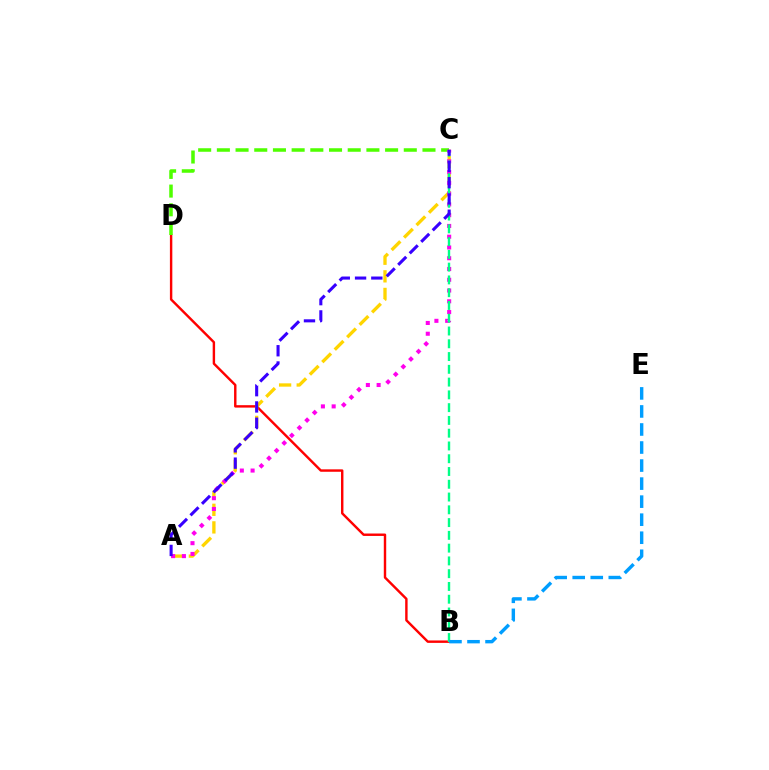{('B', 'D'): [{'color': '#ff0000', 'line_style': 'solid', 'thickness': 1.74}], ('A', 'C'): [{'color': '#ffd500', 'line_style': 'dashed', 'thickness': 2.39}, {'color': '#ff00ed', 'line_style': 'dotted', 'thickness': 2.92}, {'color': '#3700ff', 'line_style': 'dashed', 'thickness': 2.21}], ('C', 'D'): [{'color': '#4fff00', 'line_style': 'dashed', 'thickness': 2.54}], ('B', 'C'): [{'color': '#00ff86', 'line_style': 'dashed', 'thickness': 1.74}], ('B', 'E'): [{'color': '#009eff', 'line_style': 'dashed', 'thickness': 2.45}]}